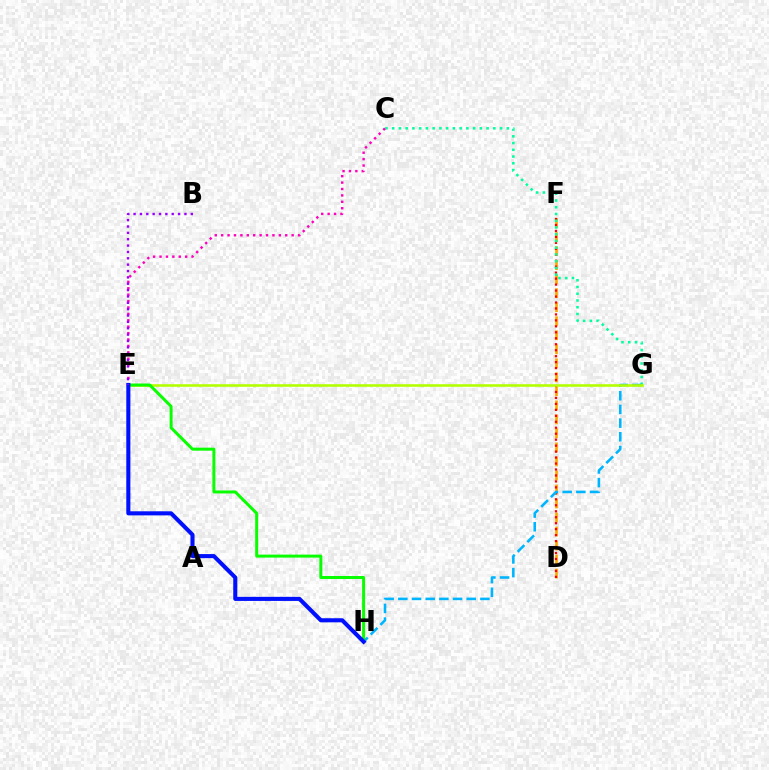{('D', 'F'): [{'color': '#ffa500', 'line_style': 'dashed', 'thickness': 1.9}, {'color': '#ff0000', 'line_style': 'dotted', 'thickness': 1.62}], ('C', 'G'): [{'color': '#00ff9d', 'line_style': 'dotted', 'thickness': 1.83}], ('G', 'H'): [{'color': '#00b5ff', 'line_style': 'dashed', 'thickness': 1.86}], ('E', 'G'): [{'color': '#b3ff00', 'line_style': 'solid', 'thickness': 1.87}], ('E', 'H'): [{'color': '#08ff00', 'line_style': 'solid', 'thickness': 2.15}, {'color': '#0010ff', 'line_style': 'solid', 'thickness': 2.94}], ('C', 'E'): [{'color': '#ff00bd', 'line_style': 'dotted', 'thickness': 1.74}], ('B', 'E'): [{'color': '#9b00ff', 'line_style': 'dotted', 'thickness': 1.73}]}